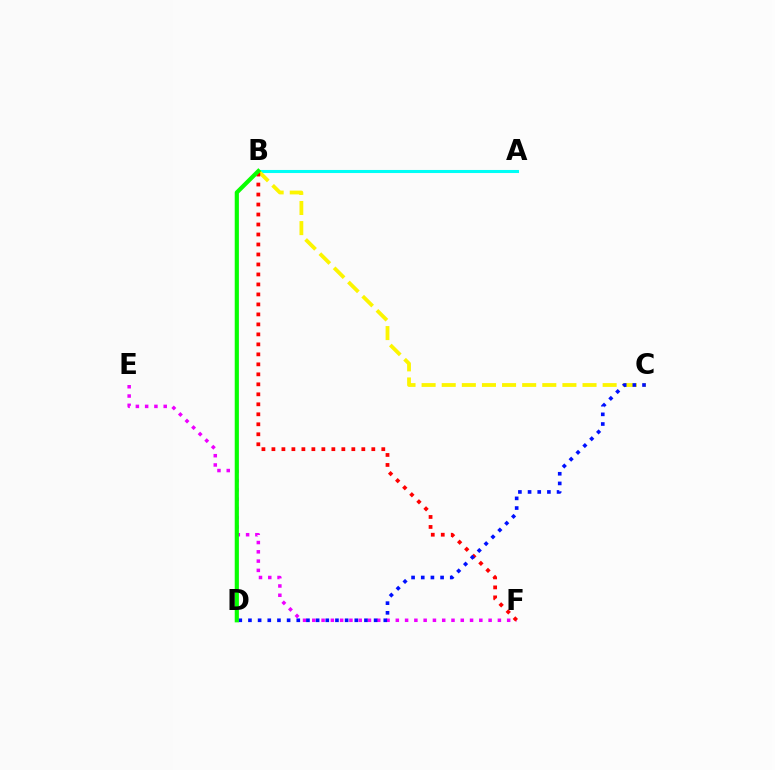{('A', 'B'): [{'color': '#00fff6', 'line_style': 'solid', 'thickness': 2.21}], ('E', 'F'): [{'color': '#ee00ff', 'line_style': 'dotted', 'thickness': 2.52}], ('B', 'C'): [{'color': '#fcf500', 'line_style': 'dashed', 'thickness': 2.73}], ('B', 'F'): [{'color': '#ff0000', 'line_style': 'dotted', 'thickness': 2.71}], ('C', 'D'): [{'color': '#0010ff', 'line_style': 'dotted', 'thickness': 2.63}], ('B', 'D'): [{'color': '#08ff00', 'line_style': 'solid', 'thickness': 3.0}]}